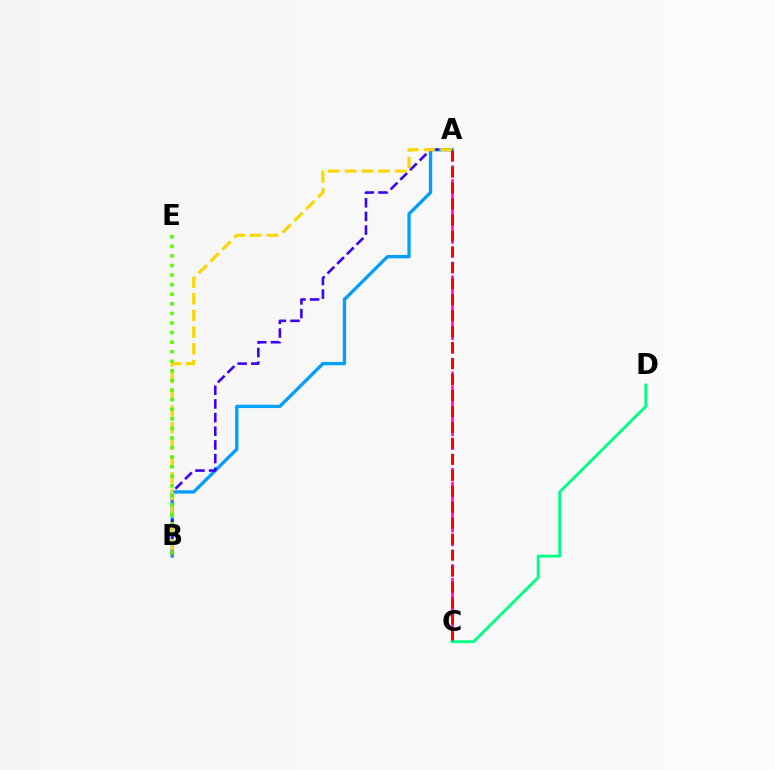{('A', 'B'): [{'color': '#009eff', 'line_style': 'solid', 'thickness': 2.38}, {'color': '#3700ff', 'line_style': 'dashed', 'thickness': 1.86}, {'color': '#ffd500', 'line_style': 'dashed', 'thickness': 2.27}], ('A', 'C'): [{'color': '#ff00ed', 'line_style': 'dashed', 'thickness': 1.87}, {'color': '#ff0000', 'line_style': 'dashed', 'thickness': 2.17}], ('B', 'E'): [{'color': '#4fff00', 'line_style': 'dotted', 'thickness': 2.6}], ('C', 'D'): [{'color': '#00ff86', 'line_style': 'solid', 'thickness': 2.09}]}